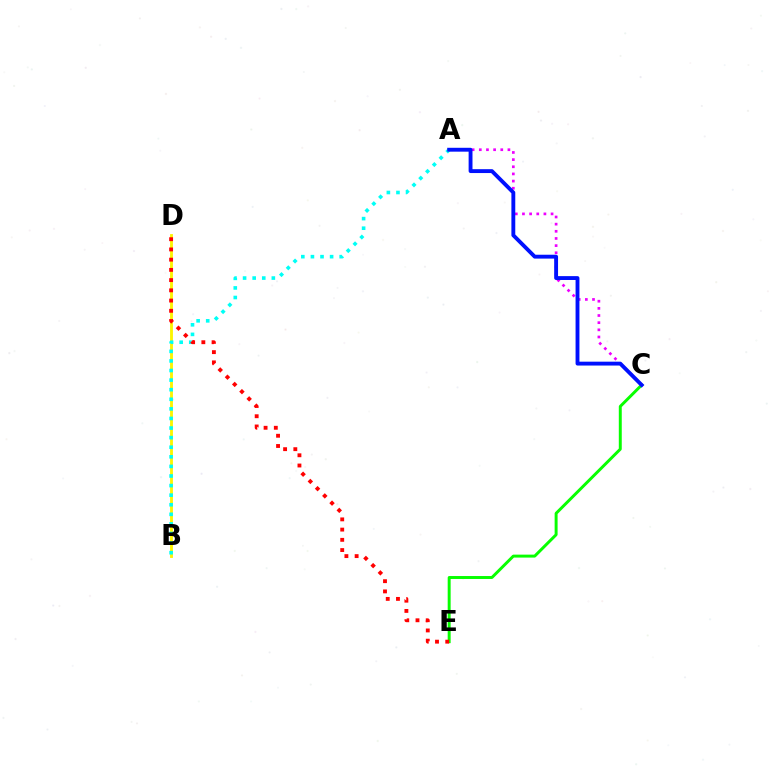{('C', 'E'): [{'color': '#08ff00', 'line_style': 'solid', 'thickness': 2.13}], ('B', 'D'): [{'color': '#fcf500', 'line_style': 'solid', 'thickness': 2.05}], ('A', 'C'): [{'color': '#ee00ff', 'line_style': 'dotted', 'thickness': 1.94}, {'color': '#0010ff', 'line_style': 'solid', 'thickness': 2.79}], ('A', 'B'): [{'color': '#00fff6', 'line_style': 'dotted', 'thickness': 2.61}], ('D', 'E'): [{'color': '#ff0000', 'line_style': 'dotted', 'thickness': 2.78}]}